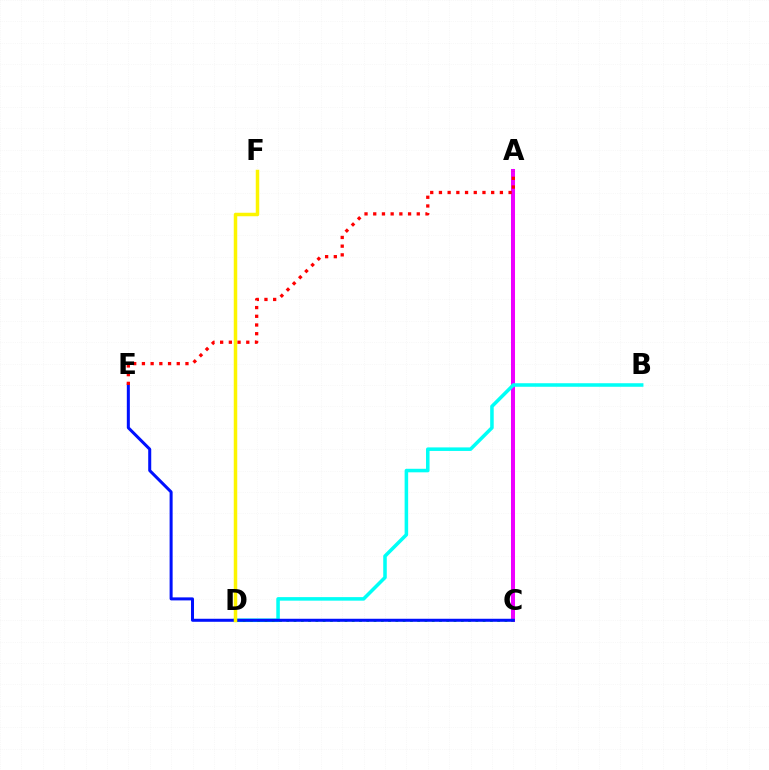{('A', 'C'): [{'color': '#ee00ff', 'line_style': 'solid', 'thickness': 2.89}], ('B', 'D'): [{'color': '#00fff6', 'line_style': 'solid', 'thickness': 2.55}], ('C', 'D'): [{'color': '#08ff00', 'line_style': 'dotted', 'thickness': 1.98}], ('C', 'E'): [{'color': '#0010ff', 'line_style': 'solid', 'thickness': 2.17}], ('D', 'F'): [{'color': '#fcf500', 'line_style': 'solid', 'thickness': 2.51}], ('A', 'E'): [{'color': '#ff0000', 'line_style': 'dotted', 'thickness': 2.37}]}